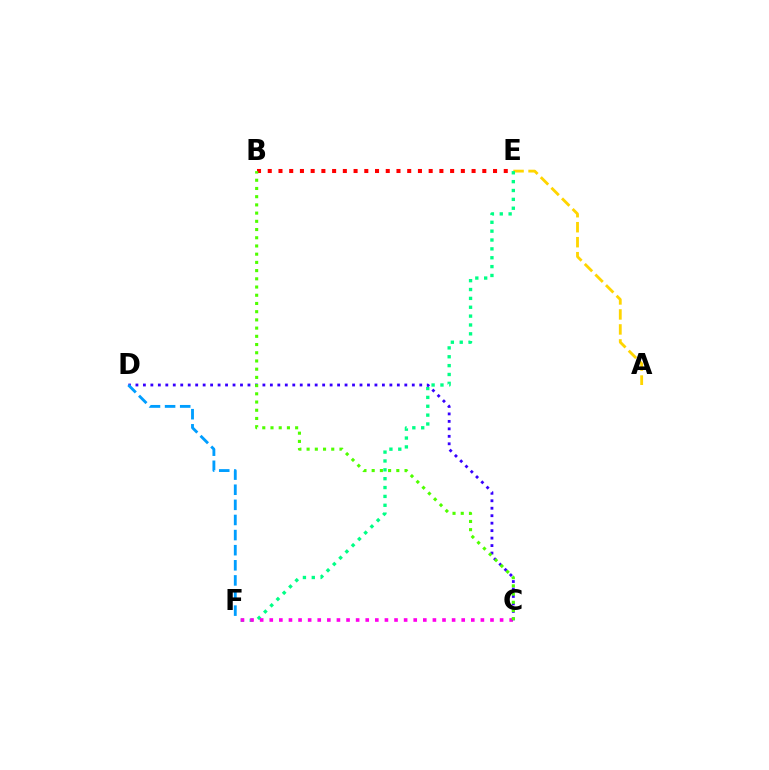{('A', 'E'): [{'color': '#ffd500', 'line_style': 'dashed', 'thickness': 2.04}], ('E', 'F'): [{'color': '#00ff86', 'line_style': 'dotted', 'thickness': 2.41}], ('C', 'F'): [{'color': '#ff00ed', 'line_style': 'dotted', 'thickness': 2.61}], ('C', 'D'): [{'color': '#3700ff', 'line_style': 'dotted', 'thickness': 2.03}], ('B', 'E'): [{'color': '#ff0000', 'line_style': 'dotted', 'thickness': 2.91}], ('B', 'C'): [{'color': '#4fff00', 'line_style': 'dotted', 'thickness': 2.23}], ('D', 'F'): [{'color': '#009eff', 'line_style': 'dashed', 'thickness': 2.05}]}